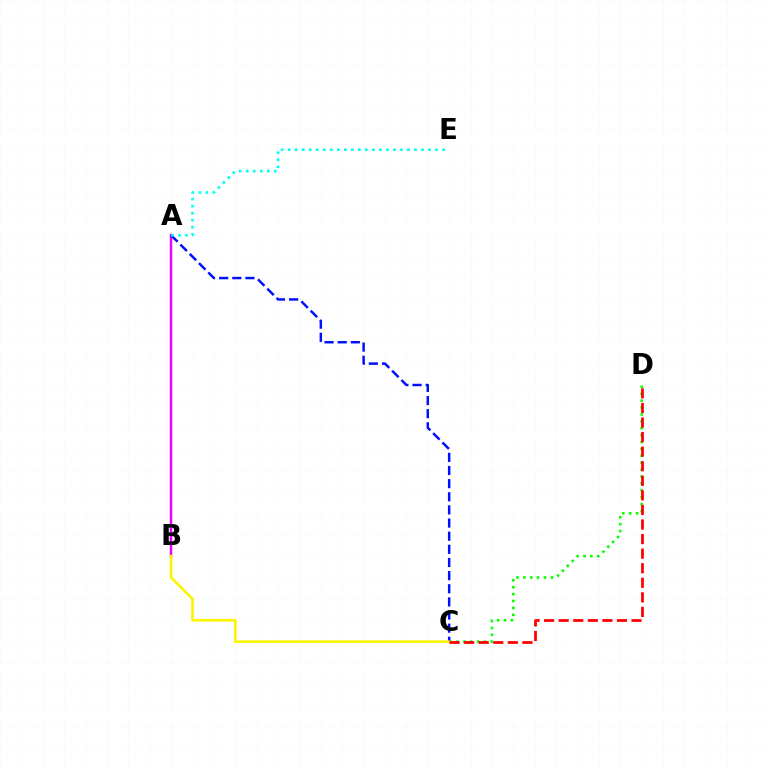{('C', 'D'): [{'color': '#08ff00', 'line_style': 'dotted', 'thickness': 1.88}, {'color': '#ff0000', 'line_style': 'dashed', 'thickness': 1.98}], ('A', 'B'): [{'color': '#ee00ff', 'line_style': 'solid', 'thickness': 1.79}], ('A', 'C'): [{'color': '#0010ff', 'line_style': 'dashed', 'thickness': 1.78}], ('A', 'E'): [{'color': '#00fff6', 'line_style': 'dotted', 'thickness': 1.91}], ('B', 'C'): [{'color': '#fcf500', 'line_style': 'solid', 'thickness': 1.9}]}